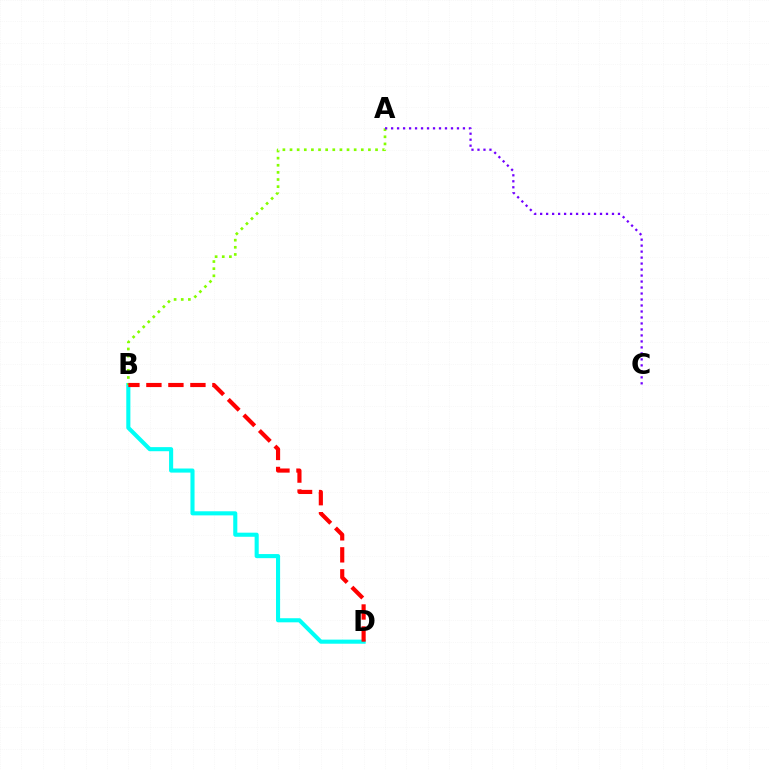{('B', 'D'): [{'color': '#00fff6', 'line_style': 'solid', 'thickness': 2.95}, {'color': '#ff0000', 'line_style': 'dashed', 'thickness': 2.99}], ('A', 'B'): [{'color': '#84ff00', 'line_style': 'dotted', 'thickness': 1.94}], ('A', 'C'): [{'color': '#7200ff', 'line_style': 'dotted', 'thickness': 1.63}]}